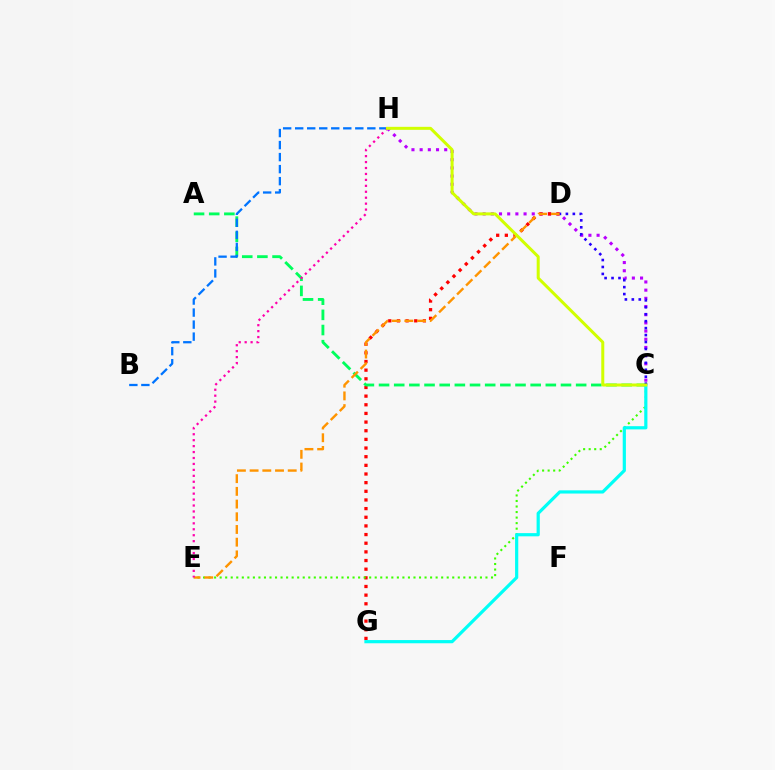{('C', 'H'): [{'color': '#b900ff', 'line_style': 'dotted', 'thickness': 2.22}, {'color': '#d1ff00', 'line_style': 'solid', 'thickness': 2.16}], ('D', 'G'): [{'color': '#ff0000', 'line_style': 'dotted', 'thickness': 2.35}], ('C', 'E'): [{'color': '#3dff00', 'line_style': 'dotted', 'thickness': 1.5}], ('A', 'C'): [{'color': '#00ff5c', 'line_style': 'dashed', 'thickness': 2.06}], ('B', 'H'): [{'color': '#0074ff', 'line_style': 'dashed', 'thickness': 1.63}], ('C', 'G'): [{'color': '#00fff6', 'line_style': 'solid', 'thickness': 2.3}], ('D', 'E'): [{'color': '#ff9400', 'line_style': 'dashed', 'thickness': 1.73}], ('C', 'D'): [{'color': '#2500ff', 'line_style': 'dotted', 'thickness': 1.89}], ('E', 'H'): [{'color': '#ff00ac', 'line_style': 'dotted', 'thickness': 1.61}]}